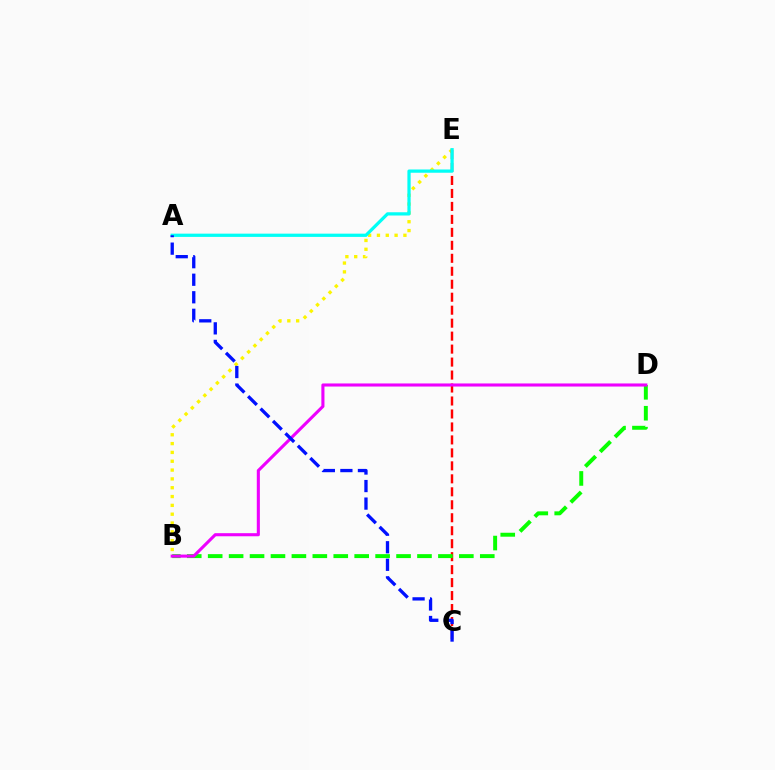{('B', 'E'): [{'color': '#fcf500', 'line_style': 'dotted', 'thickness': 2.4}], ('C', 'E'): [{'color': '#ff0000', 'line_style': 'dashed', 'thickness': 1.76}], ('A', 'E'): [{'color': '#00fff6', 'line_style': 'solid', 'thickness': 2.34}], ('B', 'D'): [{'color': '#08ff00', 'line_style': 'dashed', 'thickness': 2.84}, {'color': '#ee00ff', 'line_style': 'solid', 'thickness': 2.22}], ('A', 'C'): [{'color': '#0010ff', 'line_style': 'dashed', 'thickness': 2.38}]}